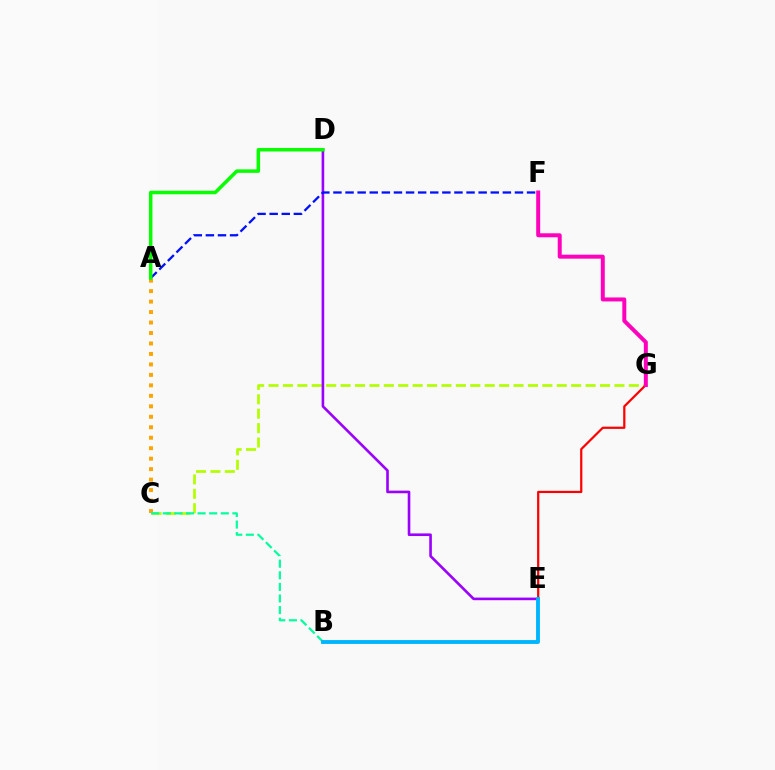{('C', 'G'): [{'color': '#b3ff00', 'line_style': 'dashed', 'thickness': 1.96}], ('E', 'G'): [{'color': '#ff0000', 'line_style': 'solid', 'thickness': 1.6}], ('A', 'C'): [{'color': '#ffa500', 'line_style': 'dotted', 'thickness': 2.85}], ('D', 'E'): [{'color': '#9b00ff', 'line_style': 'solid', 'thickness': 1.88}], ('F', 'G'): [{'color': '#ff00bd', 'line_style': 'solid', 'thickness': 2.87}], ('B', 'C'): [{'color': '#00ff9d', 'line_style': 'dashed', 'thickness': 1.58}], ('A', 'F'): [{'color': '#0010ff', 'line_style': 'dashed', 'thickness': 1.64}], ('A', 'D'): [{'color': '#08ff00', 'line_style': 'solid', 'thickness': 2.52}], ('B', 'E'): [{'color': '#00b5ff', 'line_style': 'solid', 'thickness': 2.79}]}